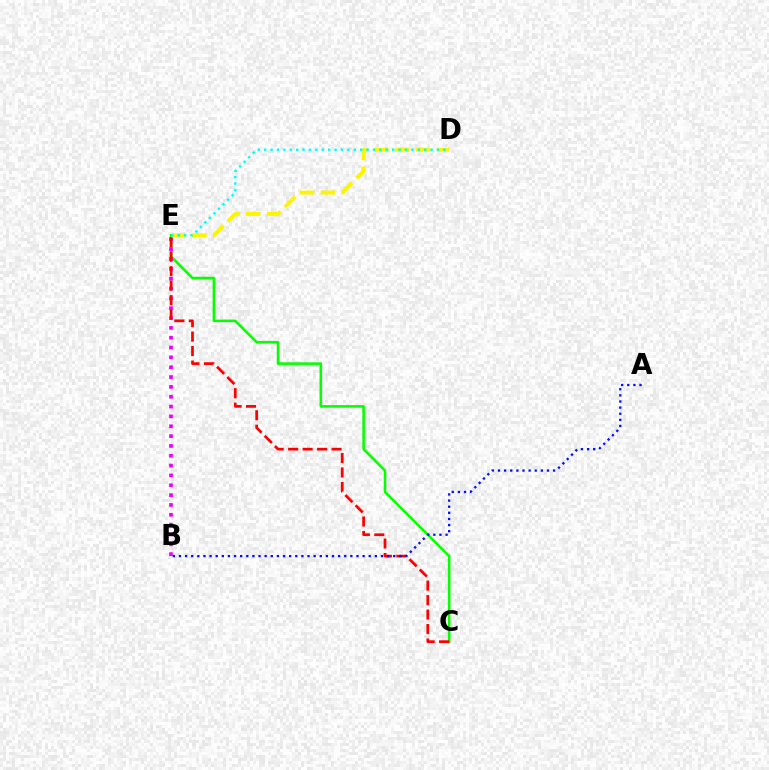{('C', 'E'): [{'color': '#08ff00', 'line_style': 'solid', 'thickness': 1.86}, {'color': '#ff0000', 'line_style': 'dashed', 'thickness': 1.97}], ('B', 'E'): [{'color': '#ee00ff', 'line_style': 'dotted', 'thickness': 2.67}], ('A', 'B'): [{'color': '#0010ff', 'line_style': 'dotted', 'thickness': 1.66}], ('D', 'E'): [{'color': '#fcf500', 'line_style': 'dashed', 'thickness': 2.84}, {'color': '#00fff6', 'line_style': 'dotted', 'thickness': 1.74}]}